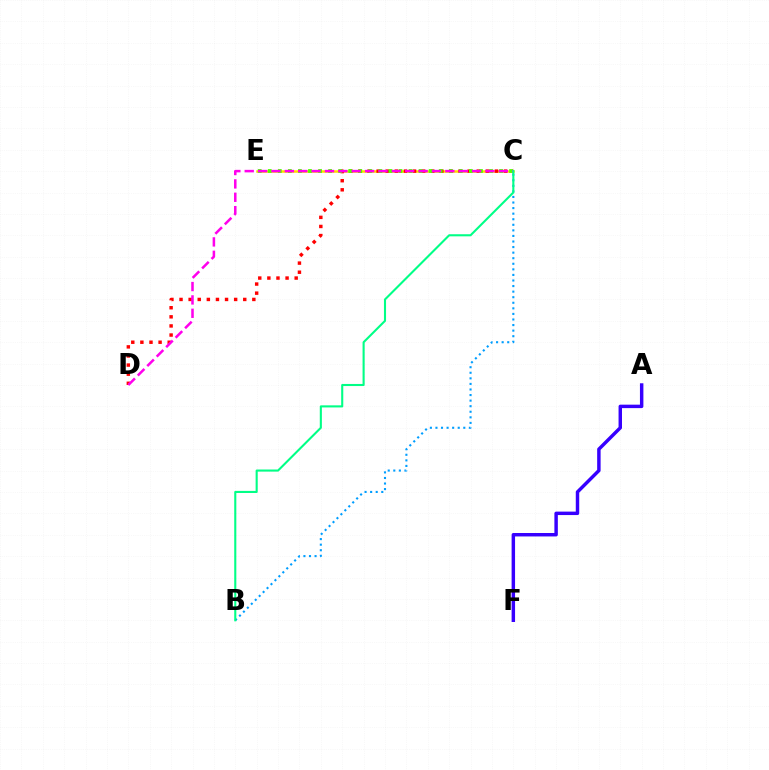{('C', 'E'): [{'color': '#ffd500', 'line_style': 'solid', 'thickness': 1.81}, {'color': '#4fff00', 'line_style': 'dotted', 'thickness': 2.73}], ('A', 'F'): [{'color': '#3700ff', 'line_style': 'solid', 'thickness': 2.48}], ('C', 'D'): [{'color': '#ff0000', 'line_style': 'dotted', 'thickness': 2.47}, {'color': '#ff00ed', 'line_style': 'dashed', 'thickness': 1.82}], ('B', 'C'): [{'color': '#009eff', 'line_style': 'dotted', 'thickness': 1.51}, {'color': '#00ff86', 'line_style': 'solid', 'thickness': 1.51}]}